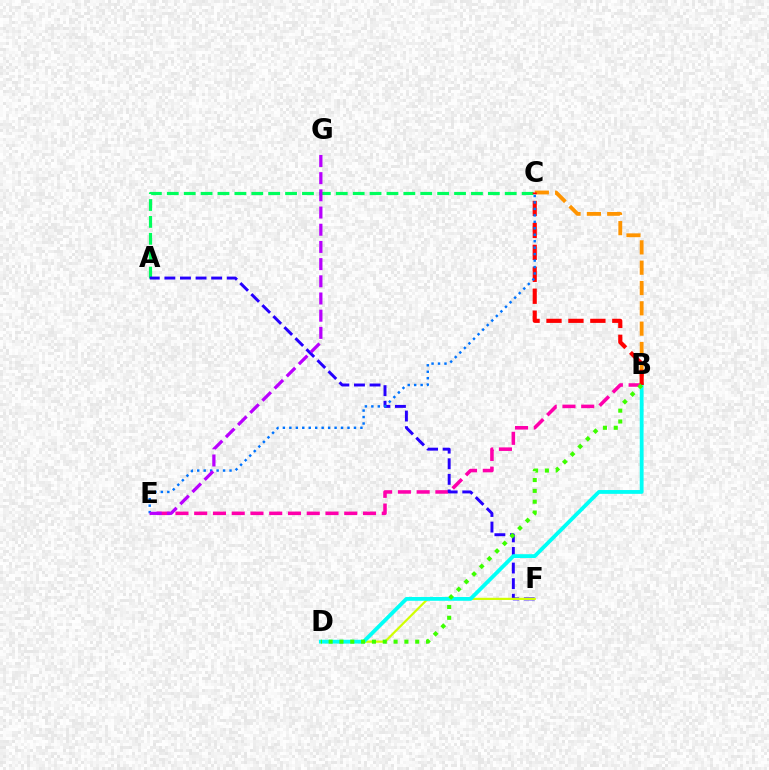{('B', 'C'): [{'color': '#ff9400', 'line_style': 'dashed', 'thickness': 2.76}, {'color': '#ff0000', 'line_style': 'dashed', 'thickness': 2.98}], ('B', 'E'): [{'color': '#ff00ac', 'line_style': 'dashed', 'thickness': 2.55}], ('A', 'C'): [{'color': '#00ff5c', 'line_style': 'dashed', 'thickness': 2.3}], ('A', 'F'): [{'color': '#2500ff', 'line_style': 'dashed', 'thickness': 2.12}], ('D', 'F'): [{'color': '#d1ff00', 'line_style': 'solid', 'thickness': 1.58}], ('B', 'D'): [{'color': '#00fff6', 'line_style': 'solid', 'thickness': 2.75}, {'color': '#3dff00', 'line_style': 'dotted', 'thickness': 2.94}], ('C', 'E'): [{'color': '#0074ff', 'line_style': 'dotted', 'thickness': 1.76}], ('E', 'G'): [{'color': '#b900ff', 'line_style': 'dashed', 'thickness': 2.34}]}